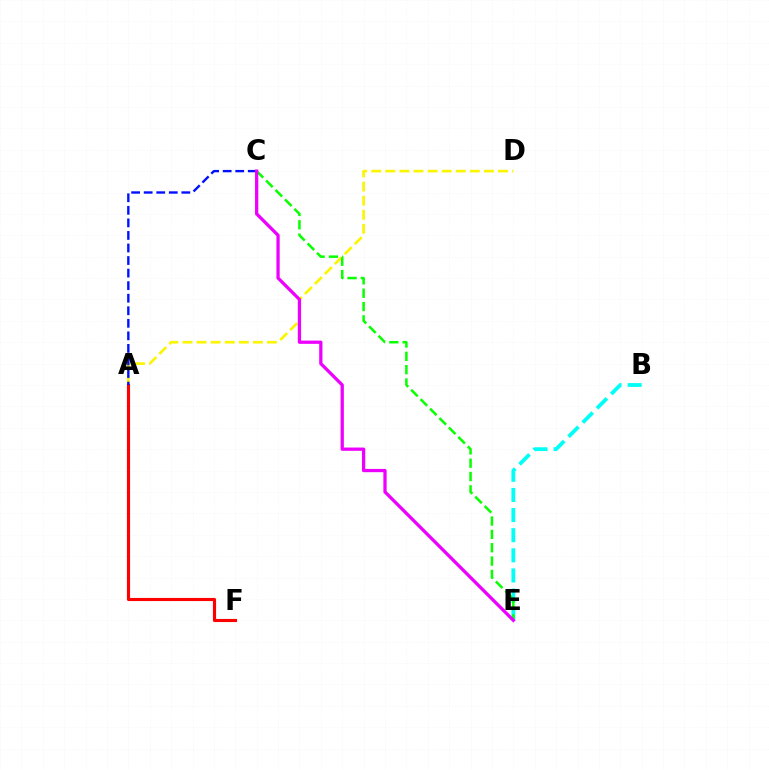{('A', 'D'): [{'color': '#fcf500', 'line_style': 'dashed', 'thickness': 1.91}], ('A', 'F'): [{'color': '#ff0000', 'line_style': 'solid', 'thickness': 2.25}], ('B', 'E'): [{'color': '#00fff6', 'line_style': 'dashed', 'thickness': 2.73}], ('C', 'E'): [{'color': '#08ff00', 'line_style': 'dashed', 'thickness': 1.81}, {'color': '#ee00ff', 'line_style': 'solid', 'thickness': 2.35}], ('A', 'C'): [{'color': '#0010ff', 'line_style': 'dashed', 'thickness': 1.71}]}